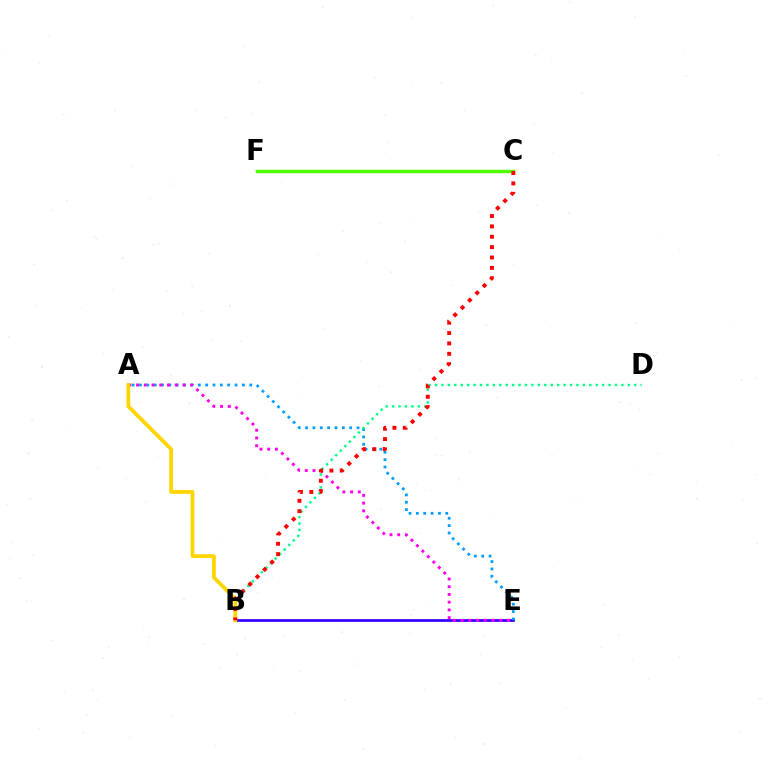{('B', 'E'): [{'color': '#3700ff', 'line_style': 'solid', 'thickness': 1.97}], ('A', 'E'): [{'color': '#009eff', 'line_style': 'dotted', 'thickness': 2.0}, {'color': '#ff00ed', 'line_style': 'dotted', 'thickness': 2.1}], ('B', 'D'): [{'color': '#00ff86', 'line_style': 'dotted', 'thickness': 1.75}], ('C', 'F'): [{'color': '#4fff00', 'line_style': 'solid', 'thickness': 2.48}], ('A', 'B'): [{'color': '#ffd500', 'line_style': 'solid', 'thickness': 2.7}], ('B', 'C'): [{'color': '#ff0000', 'line_style': 'dotted', 'thickness': 2.82}]}